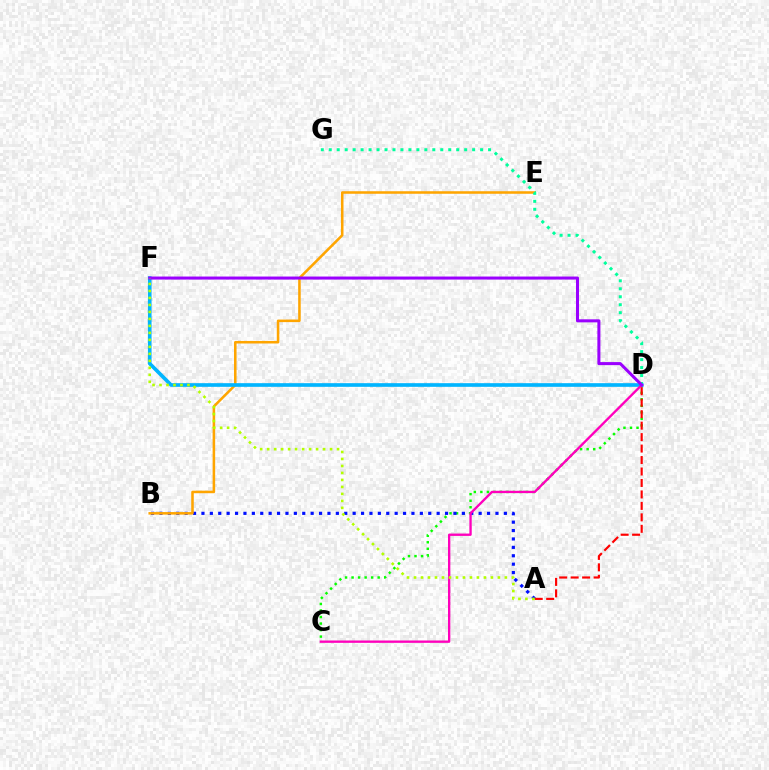{('C', 'D'): [{'color': '#08ff00', 'line_style': 'dotted', 'thickness': 1.77}, {'color': '#ff00bd', 'line_style': 'solid', 'thickness': 1.69}], ('A', 'B'): [{'color': '#0010ff', 'line_style': 'dotted', 'thickness': 2.28}], ('B', 'E'): [{'color': '#ffa500', 'line_style': 'solid', 'thickness': 1.83}], ('D', 'G'): [{'color': '#00ff9d', 'line_style': 'dotted', 'thickness': 2.16}], ('D', 'F'): [{'color': '#00b5ff', 'line_style': 'solid', 'thickness': 2.63}, {'color': '#9b00ff', 'line_style': 'solid', 'thickness': 2.19}], ('A', 'D'): [{'color': '#ff0000', 'line_style': 'dashed', 'thickness': 1.56}], ('A', 'F'): [{'color': '#b3ff00', 'line_style': 'dotted', 'thickness': 1.9}]}